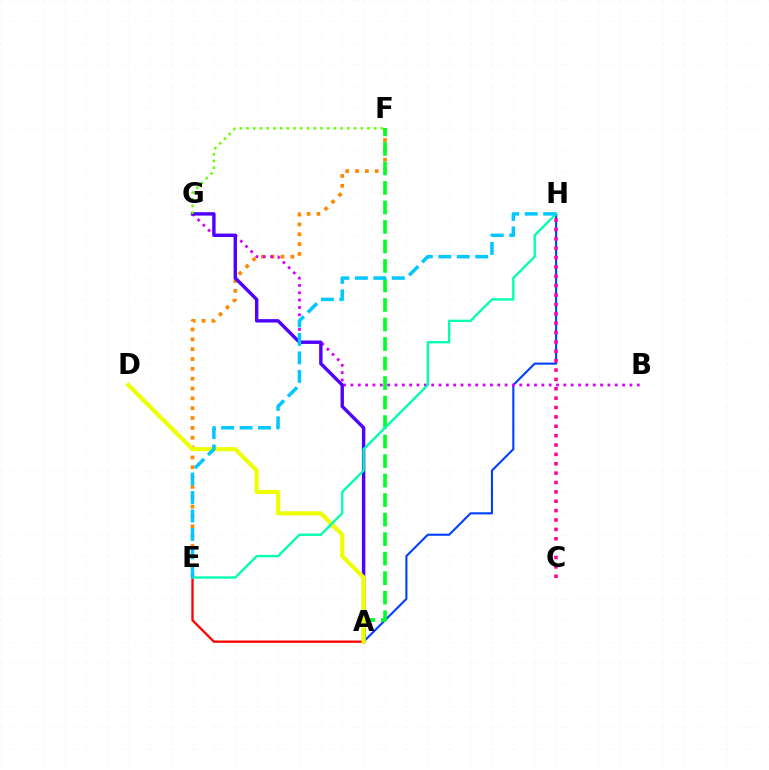{('A', 'H'): [{'color': '#003fff', 'line_style': 'solid', 'thickness': 1.51}], ('E', 'F'): [{'color': '#ff8800', 'line_style': 'dotted', 'thickness': 2.67}], ('A', 'E'): [{'color': '#ff0000', 'line_style': 'solid', 'thickness': 1.66}], ('A', 'F'): [{'color': '#00ff27', 'line_style': 'dashed', 'thickness': 2.65}], ('B', 'G'): [{'color': '#d600ff', 'line_style': 'dotted', 'thickness': 1.99}], ('A', 'G'): [{'color': '#4f00ff', 'line_style': 'solid', 'thickness': 2.45}], ('A', 'D'): [{'color': '#eeff00', 'line_style': 'solid', 'thickness': 2.98}], ('E', 'H'): [{'color': '#00ffaf', 'line_style': 'solid', 'thickness': 1.69}, {'color': '#00c7ff', 'line_style': 'dashed', 'thickness': 2.51}], ('F', 'G'): [{'color': '#66ff00', 'line_style': 'dotted', 'thickness': 1.83}], ('C', 'H'): [{'color': '#ff00a0', 'line_style': 'dotted', 'thickness': 2.55}]}